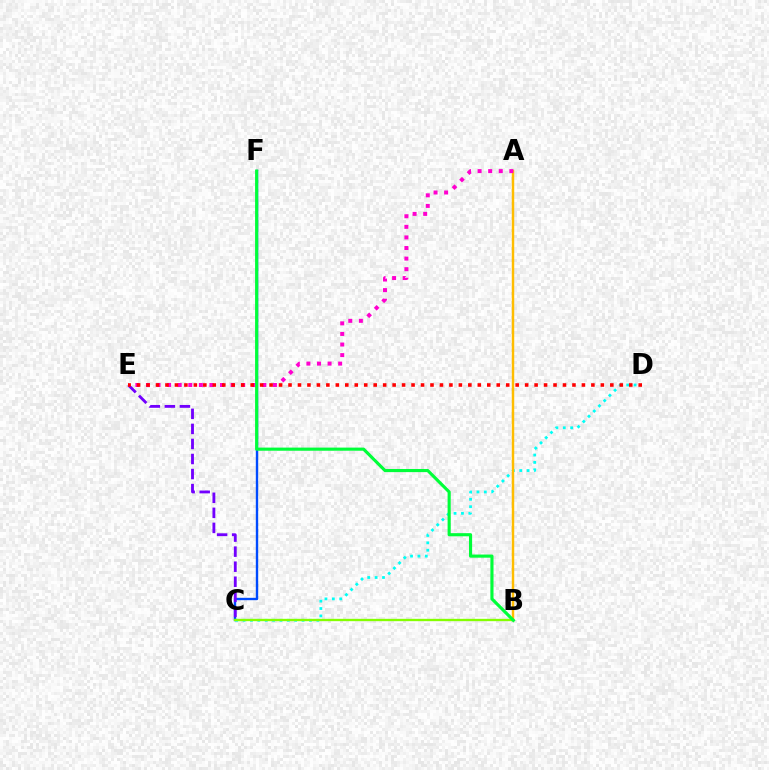{('C', 'F'): [{'color': '#004bff', 'line_style': 'solid', 'thickness': 1.71}], ('C', 'D'): [{'color': '#00fff6', 'line_style': 'dotted', 'thickness': 2.0}], ('A', 'B'): [{'color': '#ffbd00', 'line_style': 'solid', 'thickness': 1.76}], ('B', 'C'): [{'color': '#84ff00', 'line_style': 'solid', 'thickness': 1.69}], ('C', 'E'): [{'color': '#7200ff', 'line_style': 'dashed', 'thickness': 2.04}], ('A', 'E'): [{'color': '#ff00cf', 'line_style': 'dotted', 'thickness': 2.88}], ('B', 'F'): [{'color': '#00ff39', 'line_style': 'solid', 'thickness': 2.26}], ('D', 'E'): [{'color': '#ff0000', 'line_style': 'dotted', 'thickness': 2.57}]}